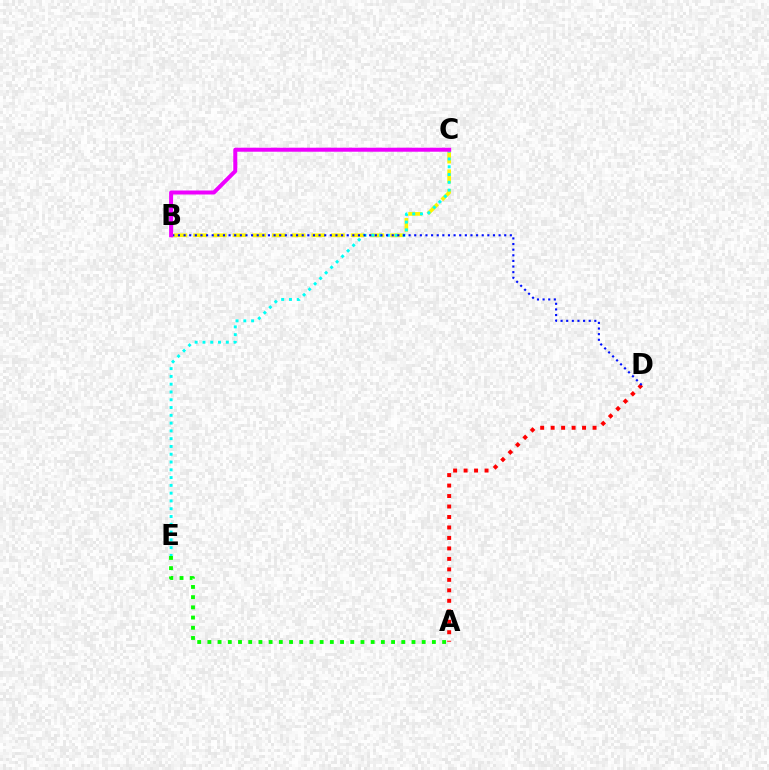{('B', 'C'): [{'color': '#fcf500', 'line_style': 'dashed', 'thickness': 2.68}, {'color': '#ee00ff', 'line_style': 'solid', 'thickness': 2.88}], ('A', 'D'): [{'color': '#ff0000', 'line_style': 'dotted', 'thickness': 2.85}], ('C', 'E'): [{'color': '#00fff6', 'line_style': 'dotted', 'thickness': 2.11}], ('A', 'E'): [{'color': '#08ff00', 'line_style': 'dotted', 'thickness': 2.77}], ('B', 'D'): [{'color': '#0010ff', 'line_style': 'dotted', 'thickness': 1.53}]}